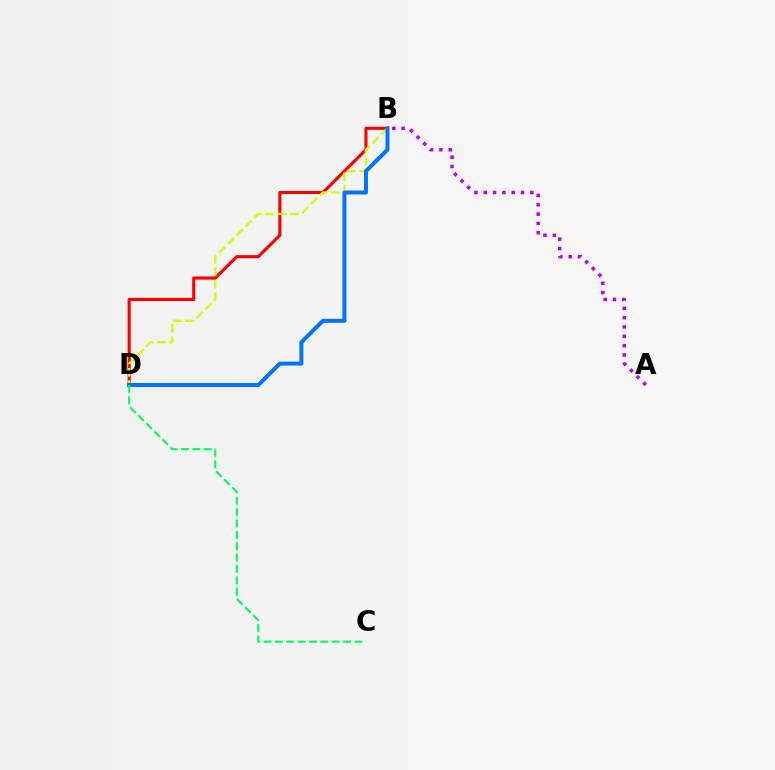{('A', 'B'): [{'color': '#b900ff', 'line_style': 'dotted', 'thickness': 2.53}], ('B', 'D'): [{'color': '#ff0000', 'line_style': 'solid', 'thickness': 2.24}, {'color': '#d1ff00', 'line_style': 'dashed', 'thickness': 1.69}, {'color': '#0074ff', 'line_style': 'solid', 'thickness': 2.87}], ('C', 'D'): [{'color': '#00ff5c', 'line_style': 'dashed', 'thickness': 1.54}]}